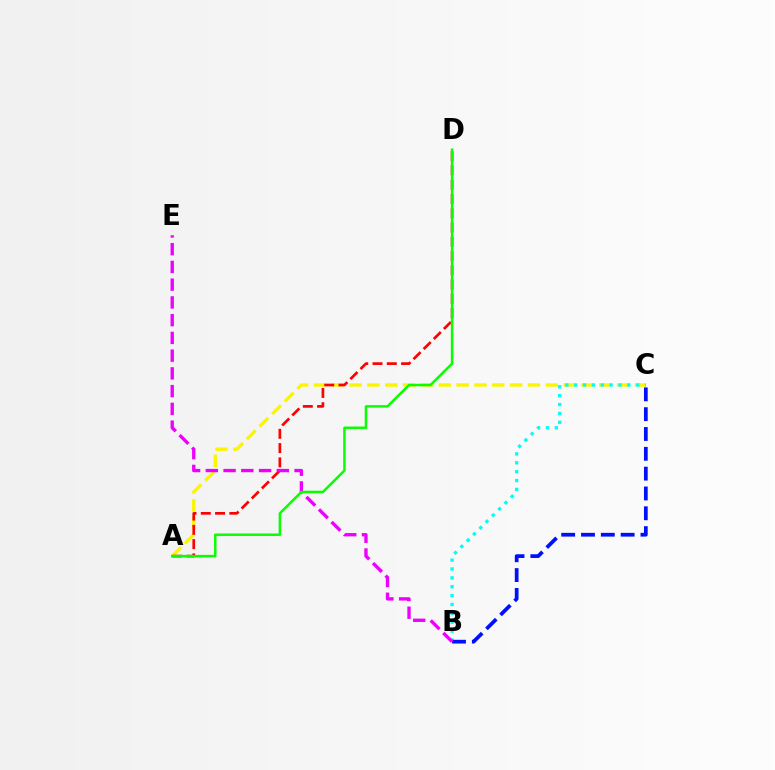{('A', 'C'): [{'color': '#fcf500', 'line_style': 'dashed', 'thickness': 2.42}], ('A', 'D'): [{'color': '#ff0000', 'line_style': 'dashed', 'thickness': 1.94}, {'color': '#08ff00', 'line_style': 'solid', 'thickness': 1.79}], ('B', 'C'): [{'color': '#00fff6', 'line_style': 'dotted', 'thickness': 2.41}, {'color': '#0010ff', 'line_style': 'dashed', 'thickness': 2.69}], ('B', 'E'): [{'color': '#ee00ff', 'line_style': 'dashed', 'thickness': 2.41}]}